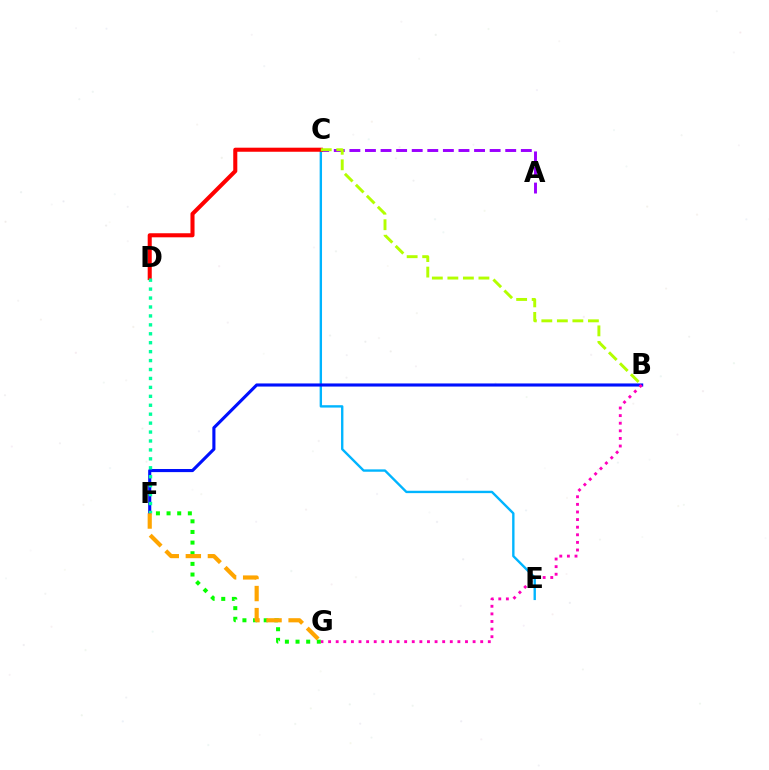{('F', 'G'): [{'color': '#08ff00', 'line_style': 'dotted', 'thickness': 2.89}, {'color': '#ffa500', 'line_style': 'dashed', 'thickness': 3.0}], ('A', 'C'): [{'color': '#9b00ff', 'line_style': 'dashed', 'thickness': 2.12}], ('C', 'E'): [{'color': '#00b5ff', 'line_style': 'solid', 'thickness': 1.71}], ('B', 'F'): [{'color': '#0010ff', 'line_style': 'solid', 'thickness': 2.24}], ('C', 'D'): [{'color': '#ff0000', 'line_style': 'solid', 'thickness': 2.92}], ('D', 'F'): [{'color': '#00ff9d', 'line_style': 'dotted', 'thickness': 2.43}], ('B', 'G'): [{'color': '#ff00bd', 'line_style': 'dotted', 'thickness': 2.07}], ('B', 'C'): [{'color': '#b3ff00', 'line_style': 'dashed', 'thickness': 2.11}]}